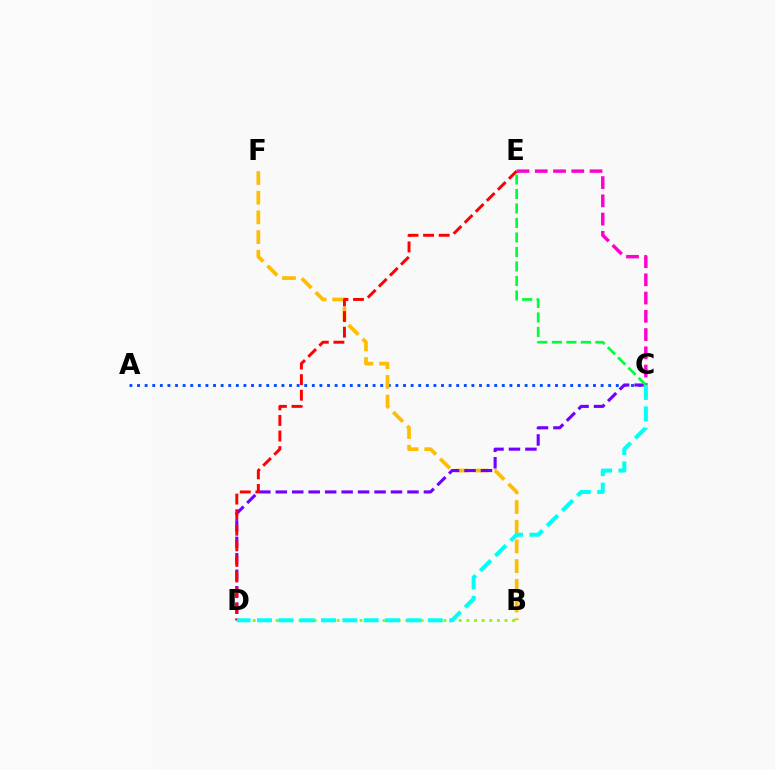{('B', 'D'): [{'color': '#84ff00', 'line_style': 'dotted', 'thickness': 2.07}], ('C', 'E'): [{'color': '#ff00cf', 'line_style': 'dashed', 'thickness': 2.48}, {'color': '#00ff39', 'line_style': 'dashed', 'thickness': 1.97}], ('A', 'C'): [{'color': '#004bff', 'line_style': 'dotted', 'thickness': 2.06}], ('B', 'F'): [{'color': '#ffbd00', 'line_style': 'dashed', 'thickness': 2.68}], ('C', 'D'): [{'color': '#7200ff', 'line_style': 'dashed', 'thickness': 2.24}, {'color': '#00fff6', 'line_style': 'dashed', 'thickness': 2.9}], ('D', 'E'): [{'color': '#ff0000', 'line_style': 'dashed', 'thickness': 2.12}]}